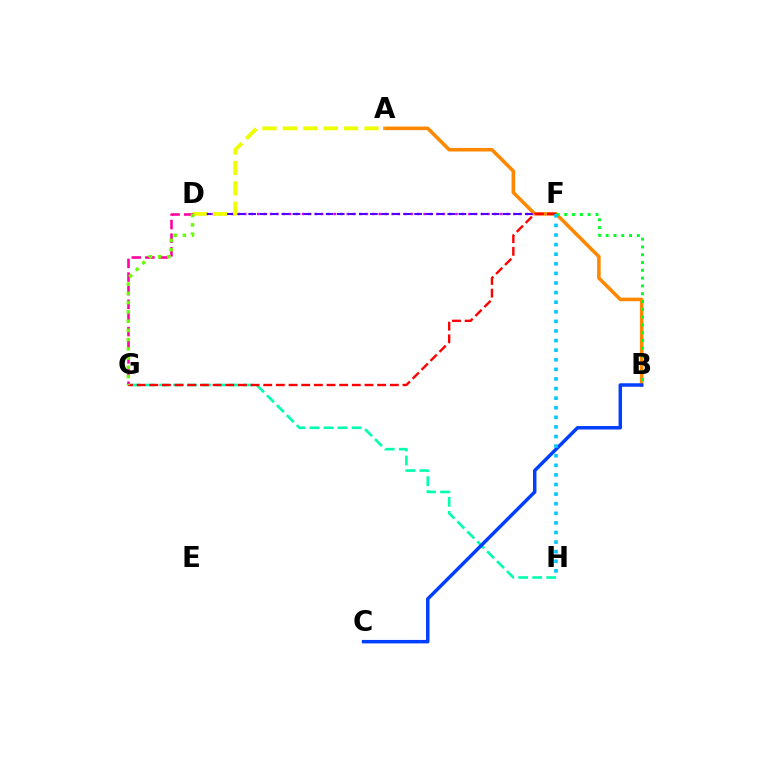{('D', 'F'): [{'color': '#d600ff', 'line_style': 'dotted', 'thickness': 1.74}, {'color': '#4f00ff', 'line_style': 'dashed', 'thickness': 1.5}], ('A', 'B'): [{'color': '#ff8800', 'line_style': 'solid', 'thickness': 2.56}], ('A', 'D'): [{'color': '#eeff00', 'line_style': 'dashed', 'thickness': 2.77}], ('G', 'H'): [{'color': '#00ffaf', 'line_style': 'dashed', 'thickness': 1.9}], ('B', 'F'): [{'color': '#00ff27', 'line_style': 'dotted', 'thickness': 2.12}], ('B', 'C'): [{'color': '#003fff', 'line_style': 'solid', 'thickness': 2.49}], ('D', 'G'): [{'color': '#ff00a0', 'line_style': 'dashed', 'thickness': 1.85}, {'color': '#66ff00', 'line_style': 'dotted', 'thickness': 2.51}], ('F', 'G'): [{'color': '#ff0000', 'line_style': 'dashed', 'thickness': 1.72}], ('F', 'H'): [{'color': '#00c7ff', 'line_style': 'dotted', 'thickness': 2.61}]}